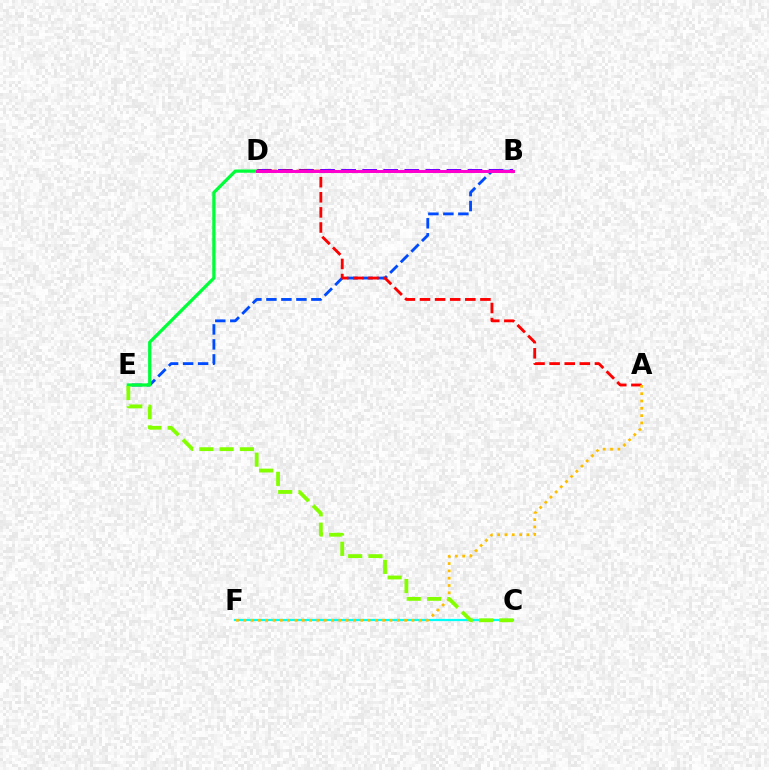{('B', 'E'): [{'color': '#004bff', 'line_style': 'dashed', 'thickness': 2.04}], ('C', 'F'): [{'color': '#00fff6', 'line_style': 'solid', 'thickness': 1.61}], ('B', 'D'): [{'color': '#7200ff', 'line_style': 'dashed', 'thickness': 2.86}, {'color': '#ff00cf', 'line_style': 'solid', 'thickness': 2.14}], ('A', 'D'): [{'color': '#ff0000', 'line_style': 'dashed', 'thickness': 2.05}], ('A', 'F'): [{'color': '#ffbd00', 'line_style': 'dotted', 'thickness': 1.99}], ('D', 'E'): [{'color': '#00ff39', 'line_style': 'solid', 'thickness': 2.34}], ('C', 'E'): [{'color': '#84ff00', 'line_style': 'dashed', 'thickness': 2.75}]}